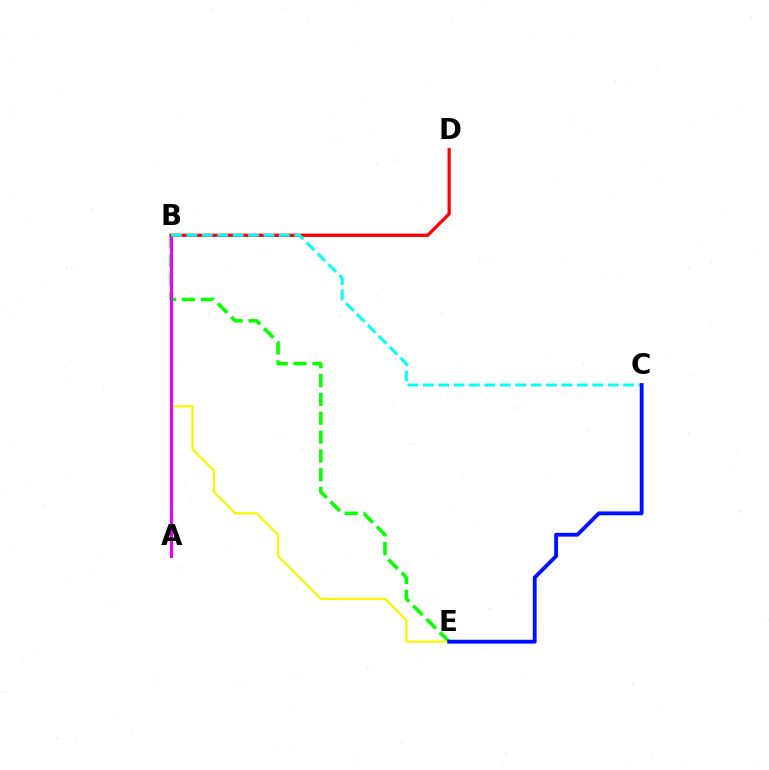{('B', 'E'): [{'color': '#08ff00', 'line_style': 'dashed', 'thickness': 2.56}, {'color': '#fcf500', 'line_style': 'solid', 'thickness': 1.59}], ('A', 'B'): [{'color': '#ee00ff', 'line_style': 'solid', 'thickness': 2.19}], ('B', 'D'): [{'color': '#ff0000', 'line_style': 'solid', 'thickness': 2.35}], ('B', 'C'): [{'color': '#00fff6', 'line_style': 'dashed', 'thickness': 2.09}], ('C', 'E'): [{'color': '#0010ff', 'line_style': 'solid', 'thickness': 2.77}]}